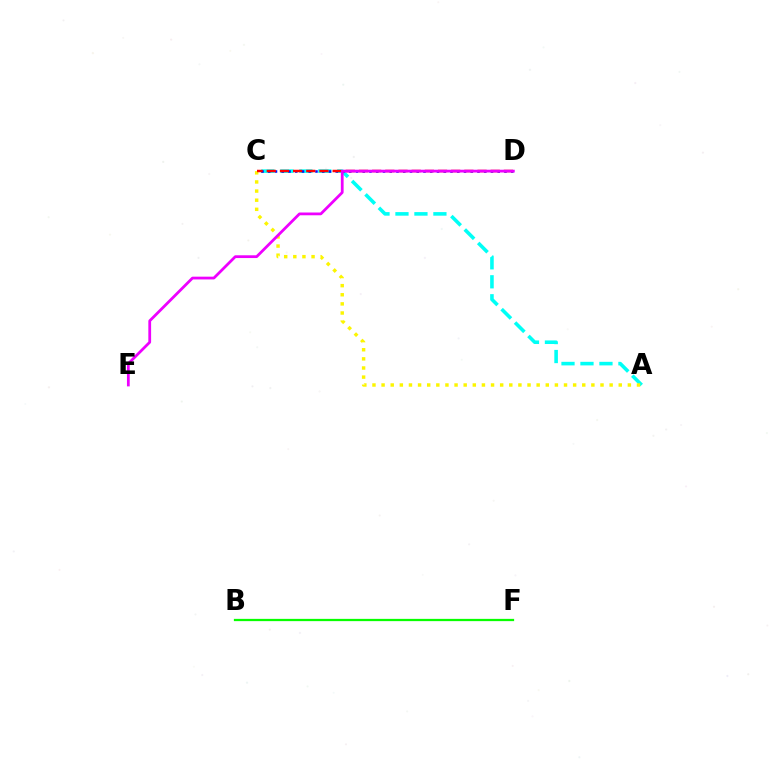{('A', 'C'): [{'color': '#00fff6', 'line_style': 'dashed', 'thickness': 2.58}, {'color': '#fcf500', 'line_style': 'dotted', 'thickness': 2.48}], ('B', 'F'): [{'color': '#08ff00', 'line_style': 'solid', 'thickness': 1.63}], ('C', 'D'): [{'color': '#0010ff', 'line_style': 'dotted', 'thickness': 1.83}, {'color': '#ff0000', 'line_style': 'dashed', 'thickness': 1.79}], ('D', 'E'): [{'color': '#ee00ff', 'line_style': 'solid', 'thickness': 2.0}]}